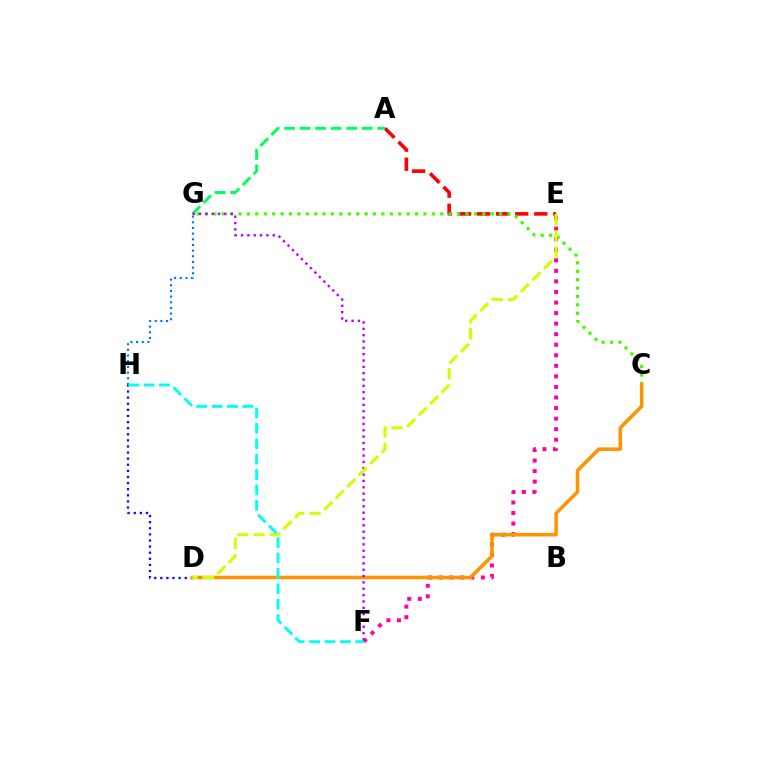{('A', 'E'): [{'color': '#ff0000', 'line_style': 'dashed', 'thickness': 2.59}], ('D', 'H'): [{'color': '#2500ff', 'line_style': 'dotted', 'thickness': 1.66}], ('C', 'G'): [{'color': '#3dff00', 'line_style': 'dotted', 'thickness': 2.28}], ('A', 'G'): [{'color': '#00ff5c', 'line_style': 'dashed', 'thickness': 2.11}], ('G', 'H'): [{'color': '#0074ff', 'line_style': 'dotted', 'thickness': 1.54}], ('E', 'F'): [{'color': '#ff00ac', 'line_style': 'dotted', 'thickness': 2.87}], ('C', 'D'): [{'color': '#ff9400', 'line_style': 'solid', 'thickness': 2.55}], ('F', 'G'): [{'color': '#b900ff', 'line_style': 'dotted', 'thickness': 1.72}], ('D', 'E'): [{'color': '#d1ff00', 'line_style': 'dashed', 'thickness': 2.21}], ('F', 'H'): [{'color': '#00fff6', 'line_style': 'dashed', 'thickness': 2.09}]}